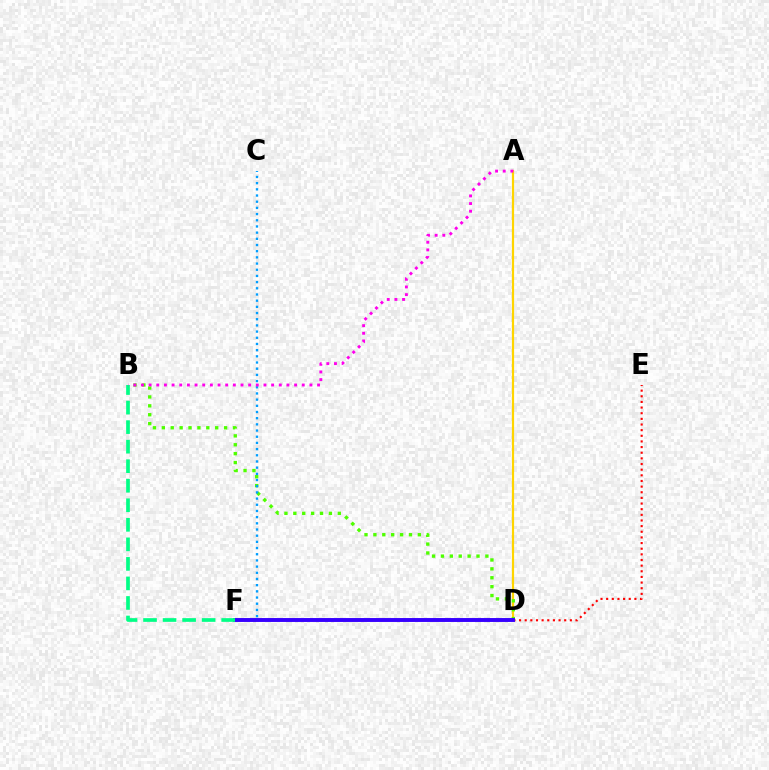{('D', 'E'): [{'color': '#ff0000', 'line_style': 'dotted', 'thickness': 1.53}], ('A', 'D'): [{'color': '#ffd500', 'line_style': 'solid', 'thickness': 1.58}], ('B', 'D'): [{'color': '#4fff00', 'line_style': 'dotted', 'thickness': 2.42}], ('C', 'F'): [{'color': '#009eff', 'line_style': 'dotted', 'thickness': 1.68}], ('D', 'F'): [{'color': '#3700ff', 'line_style': 'solid', 'thickness': 2.82}], ('B', 'F'): [{'color': '#00ff86', 'line_style': 'dashed', 'thickness': 2.65}], ('A', 'B'): [{'color': '#ff00ed', 'line_style': 'dotted', 'thickness': 2.08}]}